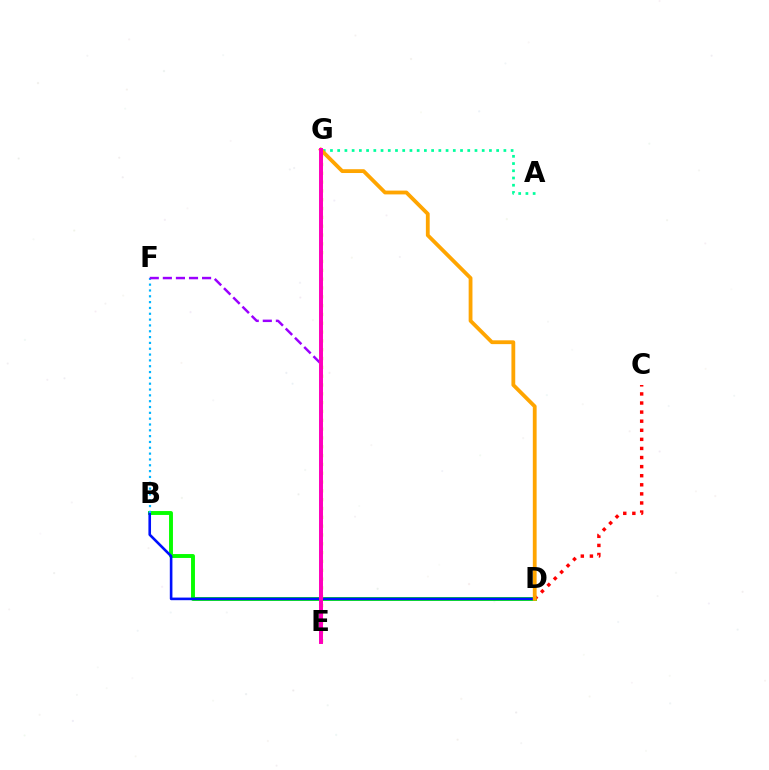{('B', 'D'): [{'color': '#08ff00', 'line_style': 'solid', 'thickness': 2.81}, {'color': '#0010ff', 'line_style': 'solid', 'thickness': 1.88}], ('C', 'D'): [{'color': '#ff0000', 'line_style': 'dotted', 'thickness': 2.47}], ('A', 'G'): [{'color': '#00ff9d', 'line_style': 'dotted', 'thickness': 1.96}], ('D', 'G'): [{'color': '#ffa500', 'line_style': 'solid', 'thickness': 2.74}], ('E', 'G'): [{'color': '#b3ff00', 'line_style': 'dotted', 'thickness': 2.4}, {'color': '#ff00bd', 'line_style': 'solid', 'thickness': 2.85}], ('B', 'F'): [{'color': '#00b5ff', 'line_style': 'dotted', 'thickness': 1.58}], ('E', 'F'): [{'color': '#9b00ff', 'line_style': 'dashed', 'thickness': 1.78}]}